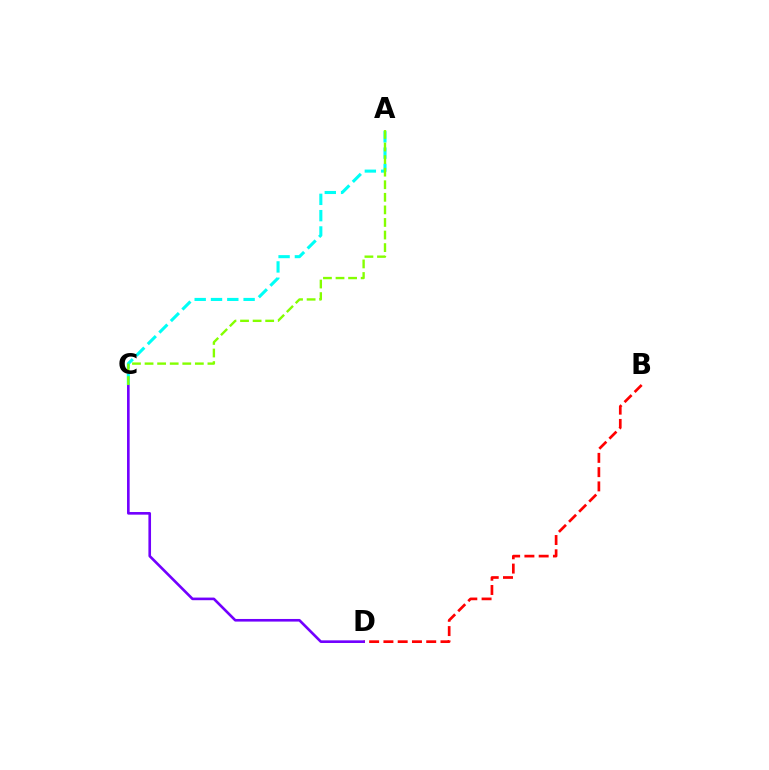{('B', 'D'): [{'color': '#ff0000', 'line_style': 'dashed', 'thickness': 1.94}], ('C', 'D'): [{'color': '#7200ff', 'line_style': 'solid', 'thickness': 1.89}], ('A', 'C'): [{'color': '#00fff6', 'line_style': 'dashed', 'thickness': 2.22}, {'color': '#84ff00', 'line_style': 'dashed', 'thickness': 1.71}]}